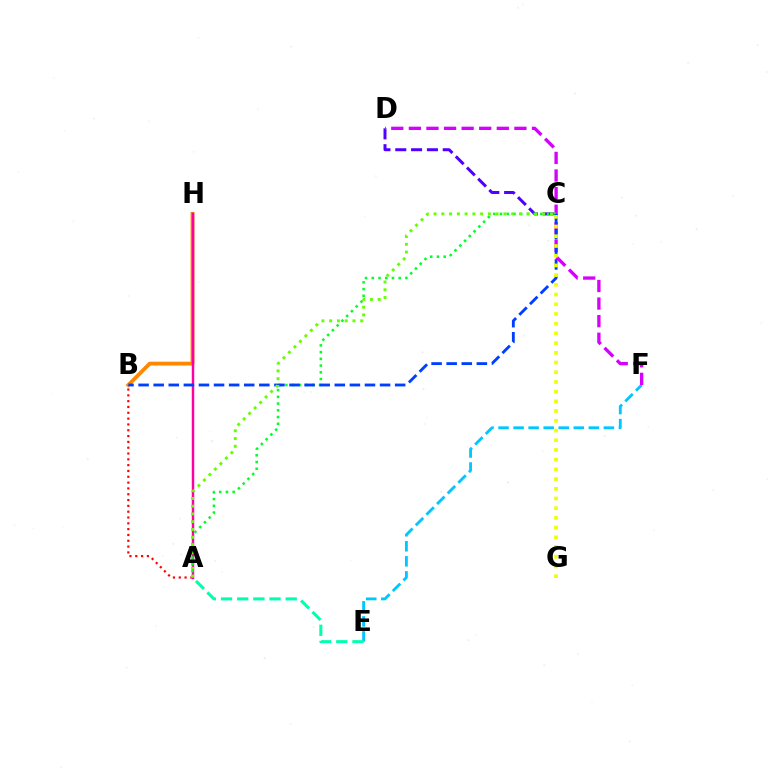{('C', 'D'): [{'color': '#4f00ff', 'line_style': 'dashed', 'thickness': 2.15}], ('E', 'F'): [{'color': '#00c7ff', 'line_style': 'dashed', 'thickness': 2.04}], ('A', 'E'): [{'color': '#00ffaf', 'line_style': 'dashed', 'thickness': 2.2}], ('D', 'F'): [{'color': '#d600ff', 'line_style': 'dashed', 'thickness': 2.39}], ('A', 'B'): [{'color': '#ff0000', 'line_style': 'dotted', 'thickness': 1.58}], ('B', 'H'): [{'color': '#ff8800', 'line_style': 'solid', 'thickness': 2.75}], ('A', 'H'): [{'color': '#ff00a0', 'line_style': 'solid', 'thickness': 1.77}], ('A', 'C'): [{'color': '#00ff27', 'line_style': 'dotted', 'thickness': 1.83}, {'color': '#66ff00', 'line_style': 'dotted', 'thickness': 2.11}], ('B', 'C'): [{'color': '#003fff', 'line_style': 'dashed', 'thickness': 2.05}], ('C', 'G'): [{'color': '#eeff00', 'line_style': 'dotted', 'thickness': 2.64}]}